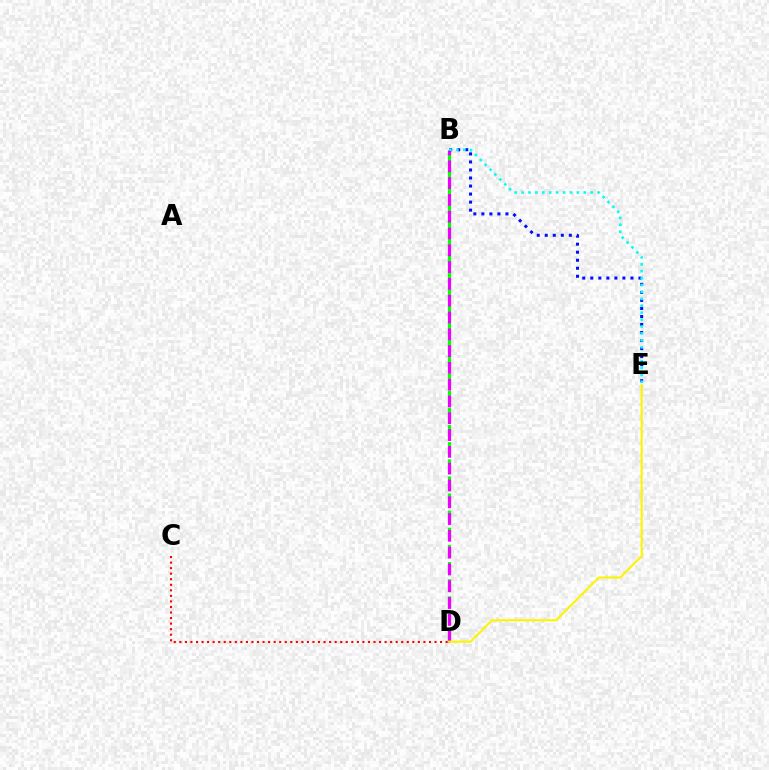{('B', 'D'): [{'color': '#08ff00', 'line_style': 'dashed', 'thickness': 2.33}, {'color': '#ee00ff', 'line_style': 'dashed', 'thickness': 2.28}], ('B', 'E'): [{'color': '#0010ff', 'line_style': 'dotted', 'thickness': 2.18}, {'color': '#00fff6', 'line_style': 'dotted', 'thickness': 1.88}], ('D', 'E'): [{'color': '#fcf500', 'line_style': 'solid', 'thickness': 1.53}], ('C', 'D'): [{'color': '#ff0000', 'line_style': 'dotted', 'thickness': 1.51}]}